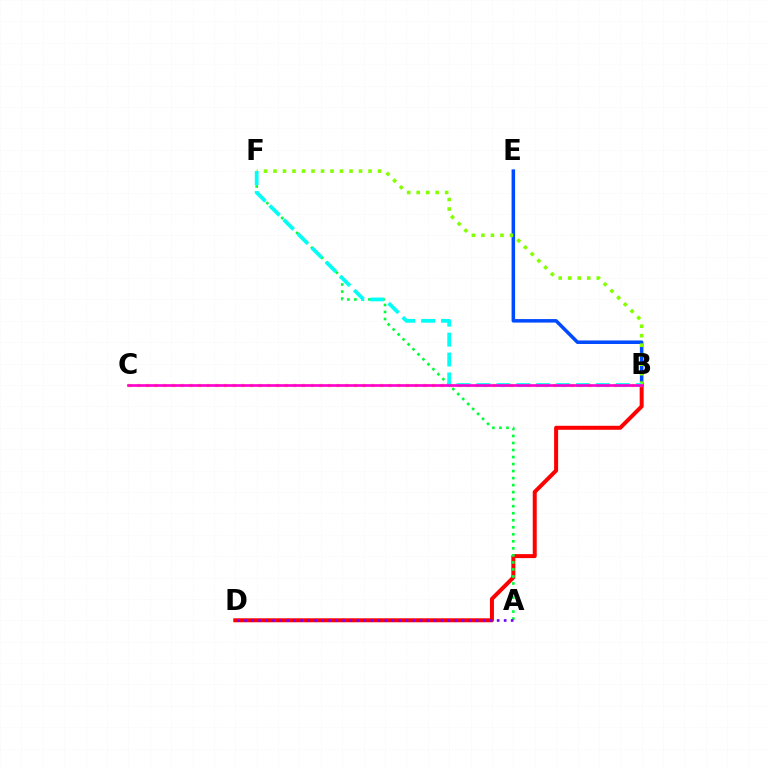{('B', 'D'): [{'color': '#ff0000', 'line_style': 'solid', 'thickness': 2.87}], ('A', 'F'): [{'color': '#00ff39', 'line_style': 'dotted', 'thickness': 1.91}], ('B', 'E'): [{'color': '#004bff', 'line_style': 'solid', 'thickness': 2.53}], ('B', 'F'): [{'color': '#84ff00', 'line_style': 'dotted', 'thickness': 2.58}, {'color': '#00fff6', 'line_style': 'dashed', 'thickness': 2.71}], ('A', 'D'): [{'color': '#7200ff', 'line_style': 'dotted', 'thickness': 1.91}], ('B', 'C'): [{'color': '#ffbd00', 'line_style': 'dotted', 'thickness': 2.36}, {'color': '#ff00cf', 'line_style': 'solid', 'thickness': 1.91}]}